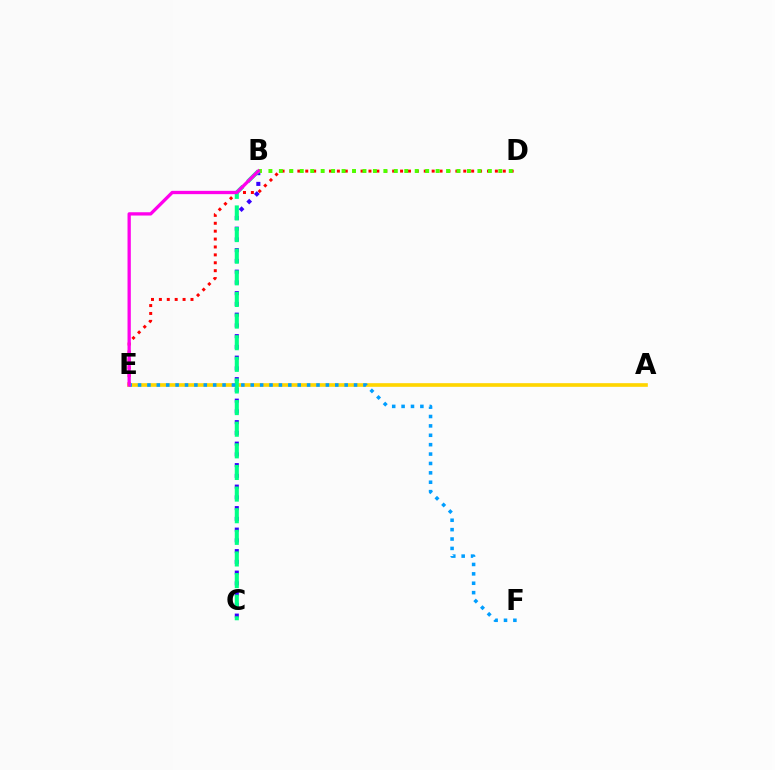{('D', 'E'): [{'color': '#ff0000', 'line_style': 'dotted', 'thickness': 2.15}], ('B', 'C'): [{'color': '#3700ff', 'line_style': 'dotted', 'thickness': 2.92}, {'color': '#00ff86', 'line_style': 'dashed', 'thickness': 2.94}], ('A', 'E'): [{'color': '#ffd500', 'line_style': 'solid', 'thickness': 2.63}], ('B', 'D'): [{'color': '#4fff00', 'line_style': 'dotted', 'thickness': 2.84}], ('E', 'F'): [{'color': '#009eff', 'line_style': 'dotted', 'thickness': 2.55}], ('B', 'E'): [{'color': '#ff00ed', 'line_style': 'solid', 'thickness': 2.37}]}